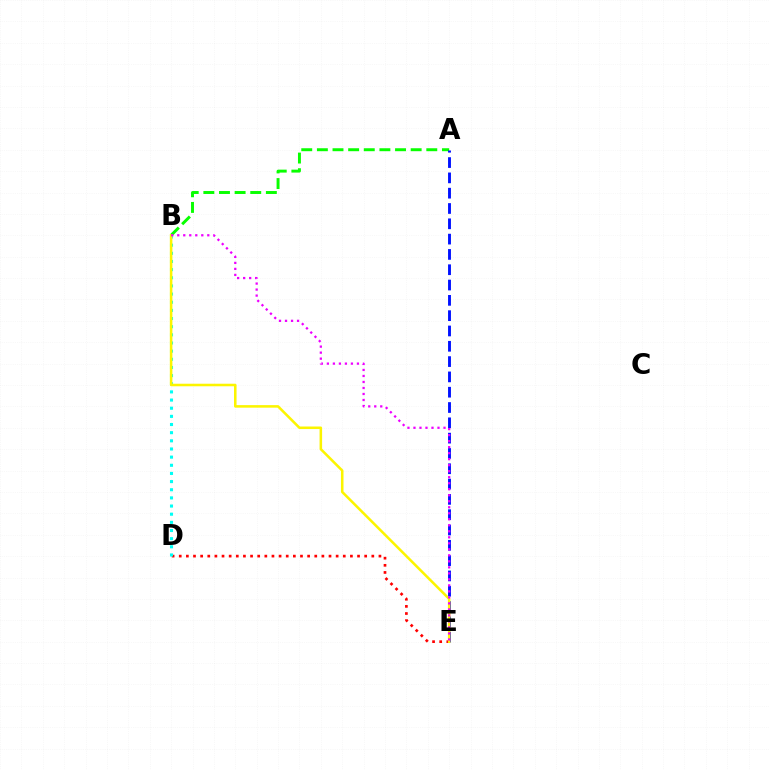{('A', 'B'): [{'color': '#08ff00', 'line_style': 'dashed', 'thickness': 2.12}], ('D', 'E'): [{'color': '#ff0000', 'line_style': 'dotted', 'thickness': 1.94}], ('B', 'D'): [{'color': '#00fff6', 'line_style': 'dotted', 'thickness': 2.22}], ('A', 'E'): [{'color': '#0010ff', 'line_style': 'dashed', 'thickness': 2.08}], ('B', 'E'): [{'color': '#fcf500', 'line_style': 'solid', 'thickness': 1.83}, {'color': '#ee00ff', 'line_style': 'dotted', 'thickness': 1.63}]}